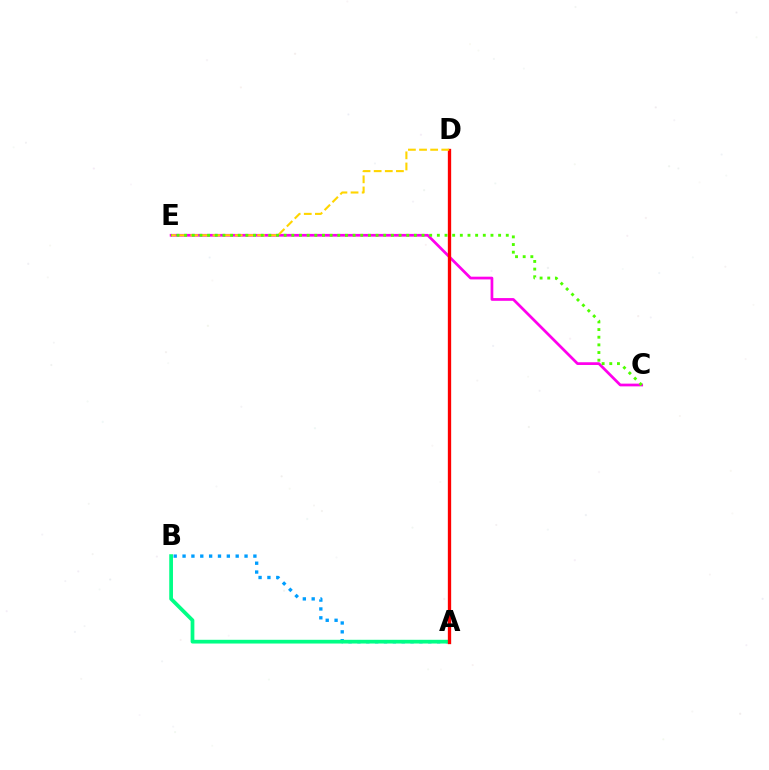{('C', 'E'): [{'color': '#ff00ed', 'line_style': 'solid', 'thickness': 1.97}, {'color': '#4fff00', 'line_style': 'dotted', 'thickness': 2.08}], ('A', 'B'): [{'color': '#009eff', 'line_style': 'dotted', 'thickness': 2.41}, {'color': '#00ff86', 'line_style': 'solid', 'thickness': 2.69}], ('A', 'D'): [{'color': '#3700ff', 'line_style': 'dotted', 'thickness': 2.16}, {'color': '#ff0000', 'line_style': 'solid', 'thickness': 2.39}], ('D', 'E'): [{'color': '#ffd500', 'line_style': 'dashed', 'thickness': 1.51}]}